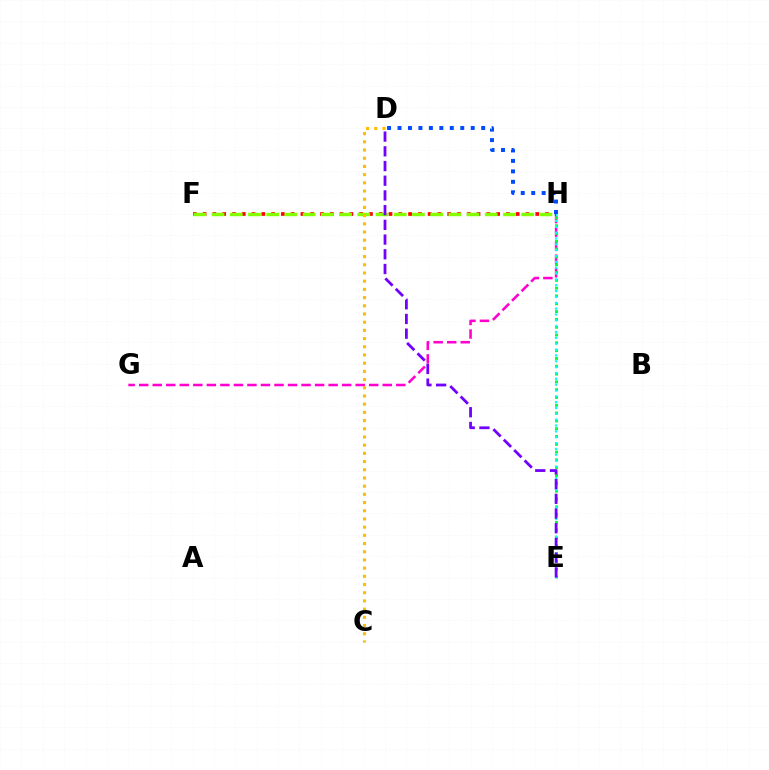{('G', 'H'): [{'color': '#ff00cf', 'line_style': 'dashed', 'thickness': 1.84}], ('D', 'H'): [{'color': '#004bff', 'line_style': 'dotted', 'thickness': 2.84}], ('E', 'H'): [{'color': '#00ff39', 'line_style': 'dotted', 'thickness': 2.12}, {'color': '#00fff6', 'line_style': 'dotted', 'thickness': 1.59}], ('F', 'H'): [{'color': '#ff0000', 'line_style': 'dotted', 'thickness': 2.66}, {'color': '#84ff00', 'line_style': 'dashed', 'thickness': 2.47}], ('D', 'E'): [{'color': '#7200ff', 'line_style': 'dashed', 'thickness': 2.0}], ('C', 'D'): [{'color': '#ffbd00', 'line_style': 'dotted', 'thickness': 2.23}]}